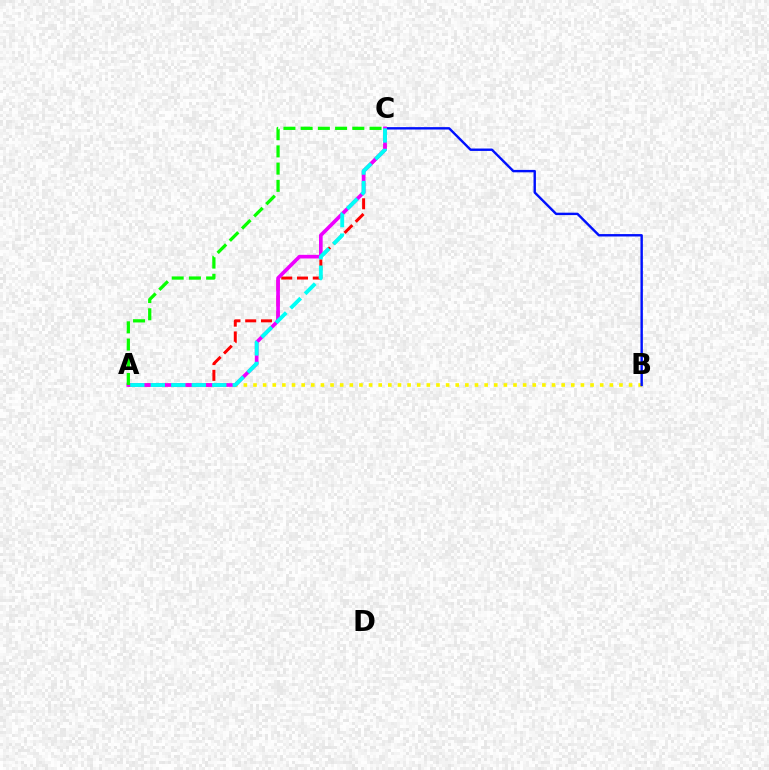{('A', 'B'): [{'color': '#fcf500', 'line_style': 'dotted', 'thickness': 2.62}], ('B', 'C'): [{'color': '#0010ff', 'line_style': 'solid', 'thickness': 1.73}], ('A', 'C'): [{'color': '#ff0000', 'line_style': 'dashed', 'thickness': 2.14}, {'color': '#ee00ff', 'line_style': 'solid', 'thickness': 2.64}, {'color': '#00fff6', 'line_style': 'dashed', 'thickness': 2.78}, {'color': '#08ff00', 'line_style': 'dashed', 'thickness': 2.34}]}